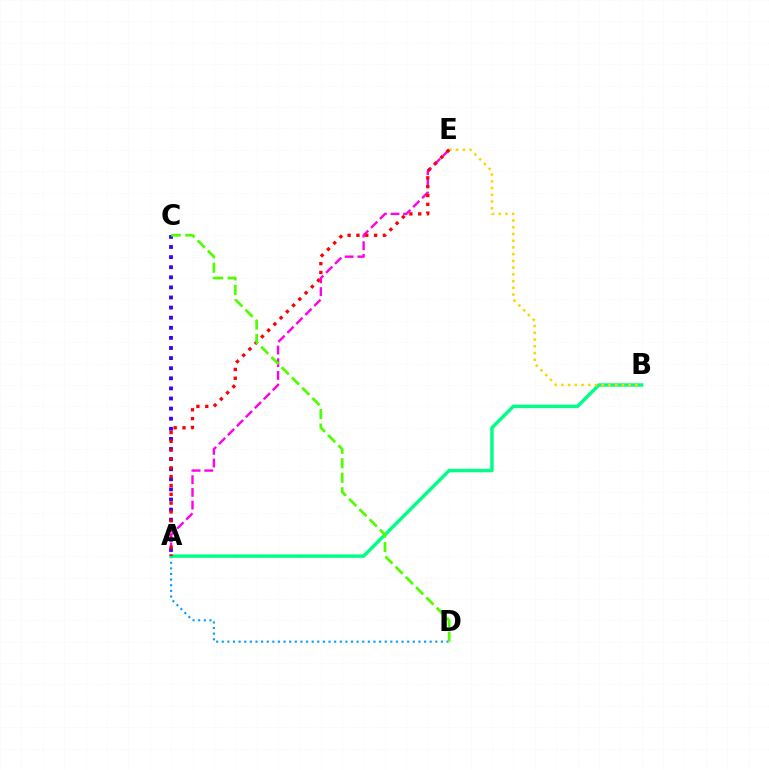{('A', 'E'): [{'color': '#ff00ed', 'line_style': 'dashed', 'thickness': 1.72}, {'color': '#ff0000', 'line_style': 'dotted', 'thickness': 2.4}], ('A', 'C'): [{'color': '#3700ff', 'line_style': 'dotted', 'thickness': 2.74}], ('A', 'D'): [{'color': '#009eff', 'line_style': 'dotted', 'thickness': 1.53}], ('A', 'B'): [{'color': '#00ff86', 'line_style': 'solid', 'thickness': 2.49}], ('B', 'E'): [{'color': '#ffd500', 'line_style': 'dotted', 'thickness': 1.83}], ('C', 'D'): [{'color': '#4fff00', 'line_style': 'dashed', 'thickness': 1.97}]}